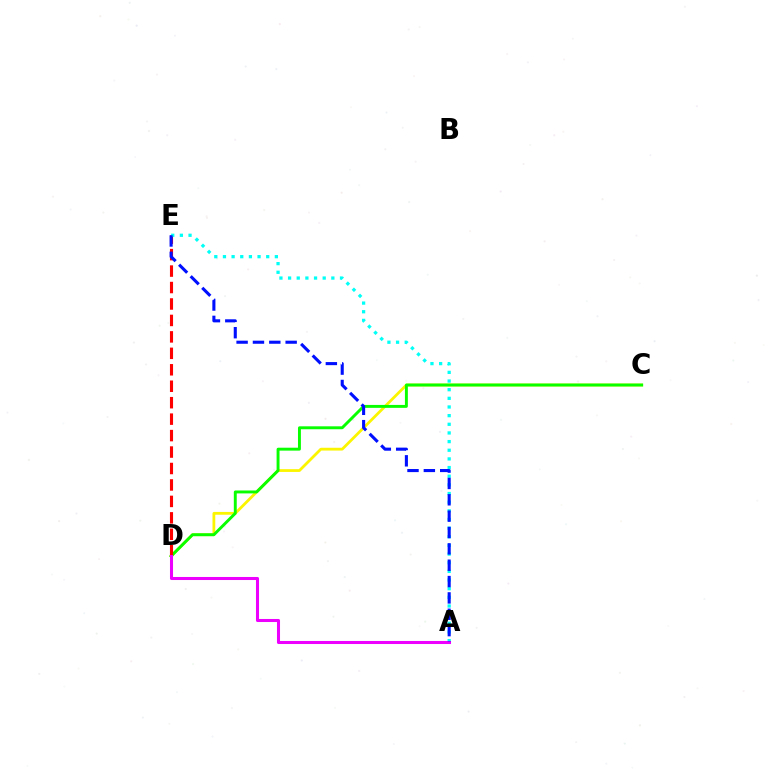{('C', 'D'): [{'color': '#fcf500', 'line_style': 'solid', 'thickness': 2.01}, {'color': '#08ff00', 'line_style': 'solid', 'thickness': 2.1}], ('D', 'E'): [{'color': '#ff0000', 'line_style': 'dashed', 'thickness': 2.23}], ('A', 'E'): [{'color': '#00fff6', 'line_style': 'dotted', 'thickness': 2.35}, {'color': '#0010ff', 'line_style': 'dashed', 'thickness': 2.22}], ('A', 'D'): [{'color': '#ee00ff', 'line_style': 'solid', 'thickness': 2.2}]}